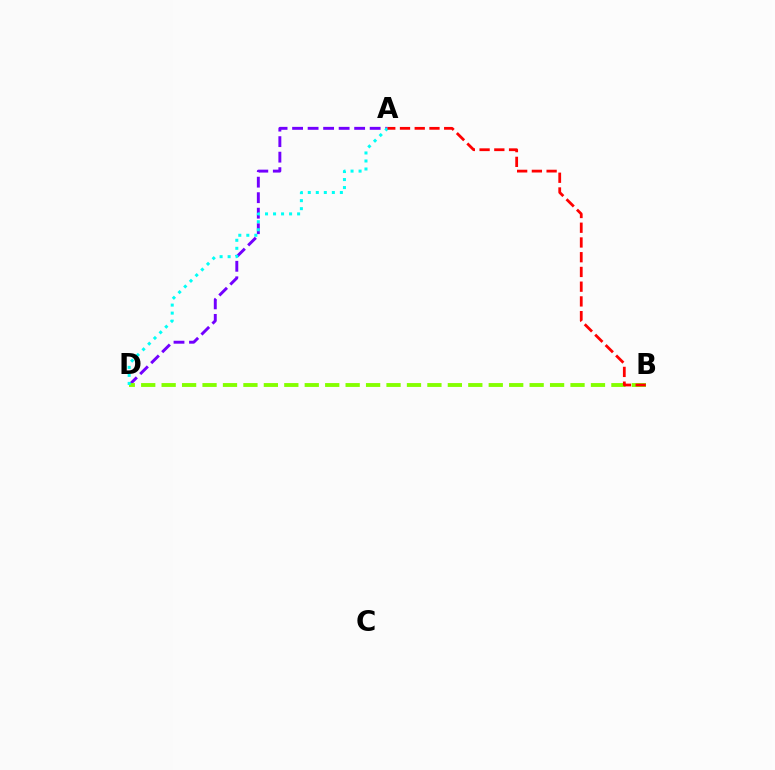{('A', 'D'): [{'color': '#7200ff', 'line_style': 'dashed', 'thickness': 2.11}, {'color': '#00fff6', 'line_style': 'dotted', 'thickness': 2.18}], ('B', 'D'): [{'color': '#84ff00', 'line_style': 'dashed', 'thickness': 2.78}], ('A', 'B'): [{'color': '#ff0000', 'line_style': 'dashed', 'thickness': 2.0}]}